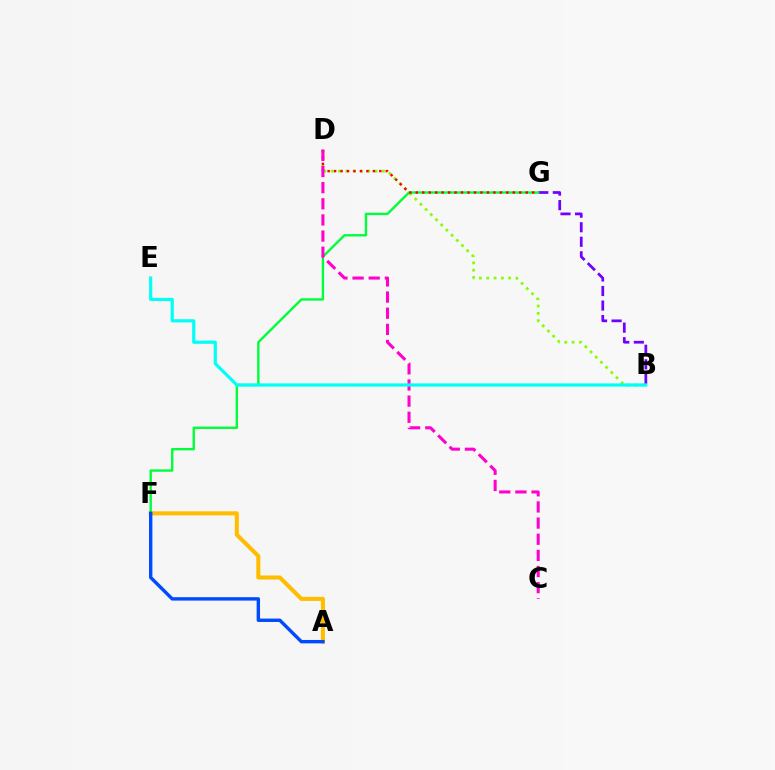{('A', 'F'): [{'color': '#ffbd00', 'line_style': 'solid', 'thickness': 2.92}, {'color': '#004bff', 'line_style': 'solid', 'thickness': 2.44}], ('B', 'D'): [{'color': '#84ff00', 'line_style': 'dotted', 'thickness': 1.99}], ('B', 'G'): [{'color': '#7200ff', 'line_style': 'dashed', 'thickness': 1.98}], ('F', 'G'): [{'color': '#00ff39', 'line_style': 'solid', 'thickness': 1.72}], ('D', 'G'): [{'color': '#ff0000', 'line_style': 'dotted', 'thickness': 1.76}], ('C', 'D'): [{'color': '#ff00cf', 'line_style': 'dashed', 'thickness': 2.19}], ('B', 'E'): [{'color': '#00fff6', 'line_style': 'solid', 'thickness': 2.3}]}